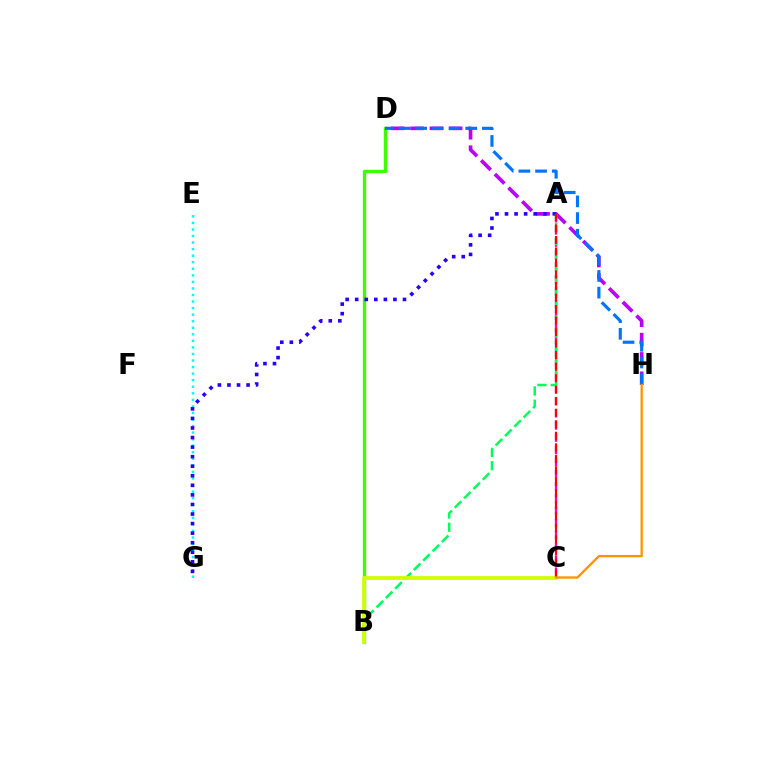{('E', 'G'): [{'color': '#00fff6', 'line_style': 'dotted', 'thickness': 1.78}], ('B', 'D'): [{'color': '#3dff00', 'line_style': 'solid', 'thickness': 2.42}], ('A', 'C'): [{'color': '#ff00ac', 'line_style': 'dashed', 'thickness': 1.66}, {'color': '#ff0000', 'line_style': 'dashed', 'thickness': 1.56}], ('D', 'H'): [{'color': '#b900ff', 'line_style': 'dashed', 'thickness': 2.63}, {'color': '#0074ff', 'line_style': 'dashed', 'thickness': 2.27}], ('A', 'G'): [{'color': '#2500ff', 'line_style': 'dotted', 'thickness': 2.6}], ('A', 'B'): [{'color': '#00ff5c', 'line_style': 'dashed', 'thickness': 1.79}], ('B', 'C'): [{'color': '#d1ff00', 'line_style': 'solid', 'thickness': 2.73}], ('C', 'H'): [{'color': '#ff9400', 'line_style': 'solid', 'thickness': 1.67}]}